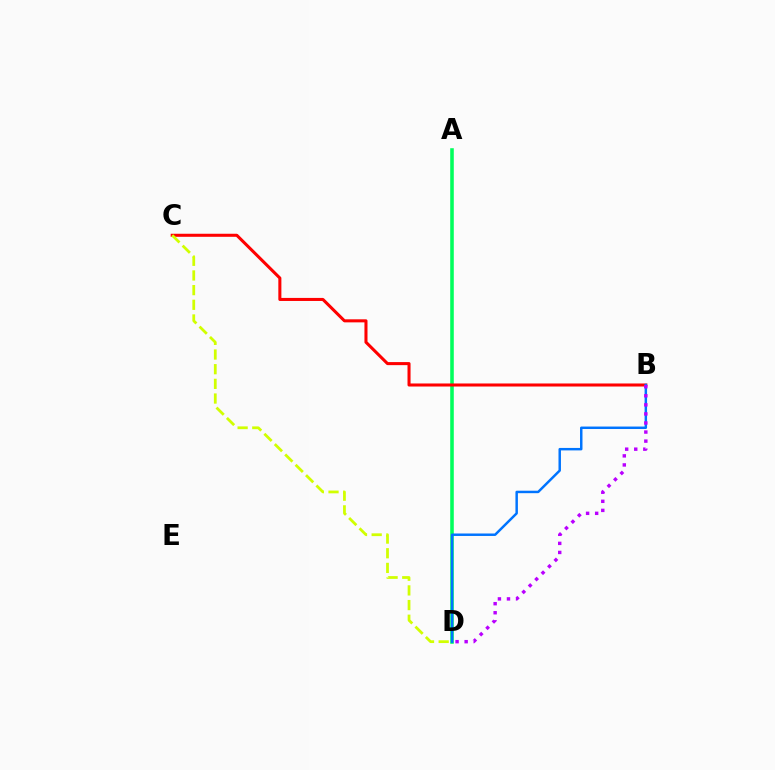{('A', 'D'): [{'color': '#00ff5c', 'line_style': 'solid', 'thickness': 2.57}], ('B', 'C'): [{'color': '#ff0000', 'line_style': 'solid', 'thickness': 2.2}], ('C', 'D'): [{'color': '#d1ff00', 'line_style': 'dashed', 'thickness': 1.99}], ('B', 'D'): [{'color': '#0074ff', 'line_style': 'solid', 'thickness': 1.78}, {'color': '#b900ff', 'line_style': 'dotted', 'thickness': 2.46}]}